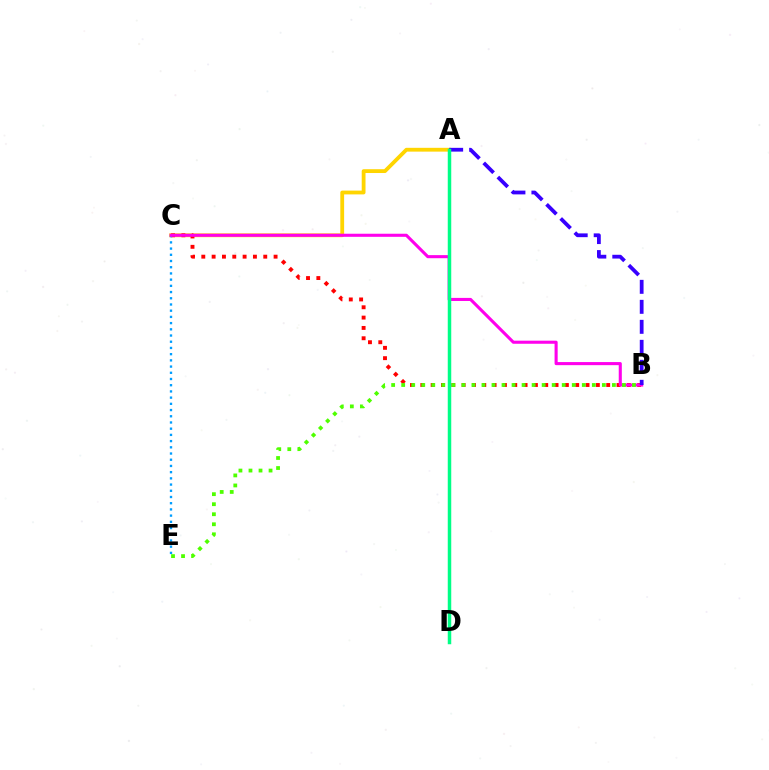{('A', 'C'): [{'color': '#ffd500', 'line_style': 'solid', 'thickness': 2.74}], ('B', 'C'): [{'color': '#ff0000', 'line_style': 'dotted', 'thickness': 2.81}, {'color': '#ff00ed', 'line_style': 'solid', 'thickness': 2.22}], ('C', 'E'): [{'color': '#009eff', 'line_style': 'dotted', 'thickness': 1.69}], ('B', 'E'): [{'color': '#4fff00', 'line_style': 'dotted', 'thickness': 2.73}], ('A', 'B'): [{'color': '#3700ff', 'line_style': 'dashed', 'thickness': 2.72}], ('A', 'D'): [{'color': '#00ff86', 'line_style': 'solid', 'thickness': 2.51}]}